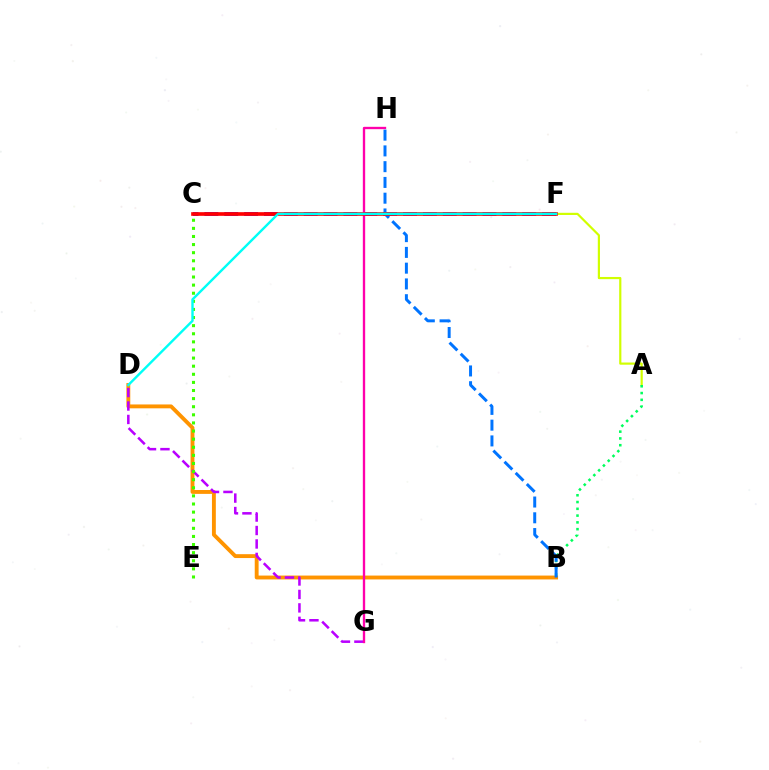{('B', 'D'): [{'color': '#ff9400', 'line_style': 'solid', 'thickness': 2.79}], ('A', 'F'): [{'color': '#d1ff00', 'line_style': 'solid', 'thickness': 1.58}], ('C', 'F'): [{'color': '#2500ff', 'line_style': 'dashed', 'thickness': 2.7}, {'color': '#ff0000', 'line_style': 'solid', 'thickness': 2.63}], ('A', 'B'): [{'color': '#00ff5c', 'line_style': 'dotted', 'thickness': 1.84}], ('D', 'G'): [{'color': '#b900ff', 'line_style': 'dashed', 'thickness': 1.83}], ('G', 'H'): [{'color': '#ff00ac', 'line_style': 'solid', 'thickness': 1.69}], ('C', 'E'): [{'color': '#3dff00', 'line_style': 'dotted', 'thickness': 2.2}], ('B', 'H'): [{'color': '#0074ff', 'line_style': 'dashed', 'thickness': 2.14}], ('D', 'F'): [{'color': '#00fff6', 'line_style': 'solid', 'thickness': 1.73}]}